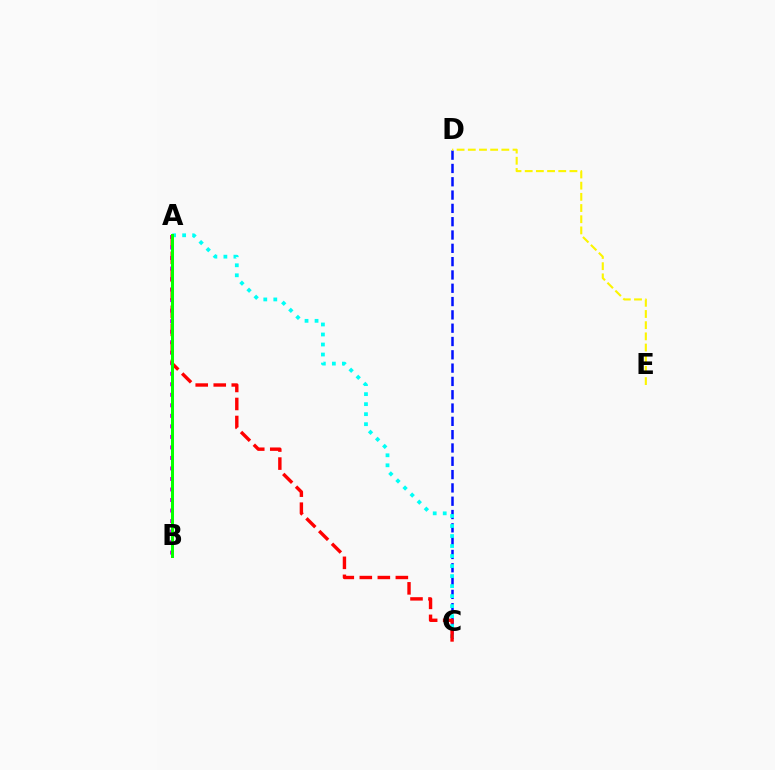{('A', 'B'): [{'color': '#ee00ff', 'line_style': 'dotted', 'thickness': 2.86}, {'color': '#08ff00', 'line_style': 'solid', 'thickness': 2.15}], ('C', 'D'): [{'color': '#0010ff', 'line_style': 'dashed', 'thickness': 1.81}], ('A', 'C'): [{'color': '#00fff6', 'line_style': 'dotted', 'thickness': 2.72}, {'color': '#ff0000', 'line_style': 'dashed', 'thickness': 2.45}], ('D', 'E'): [{'color': '#fcf500', 'line_style': 'dashed', 'thickness': 1.52}]}